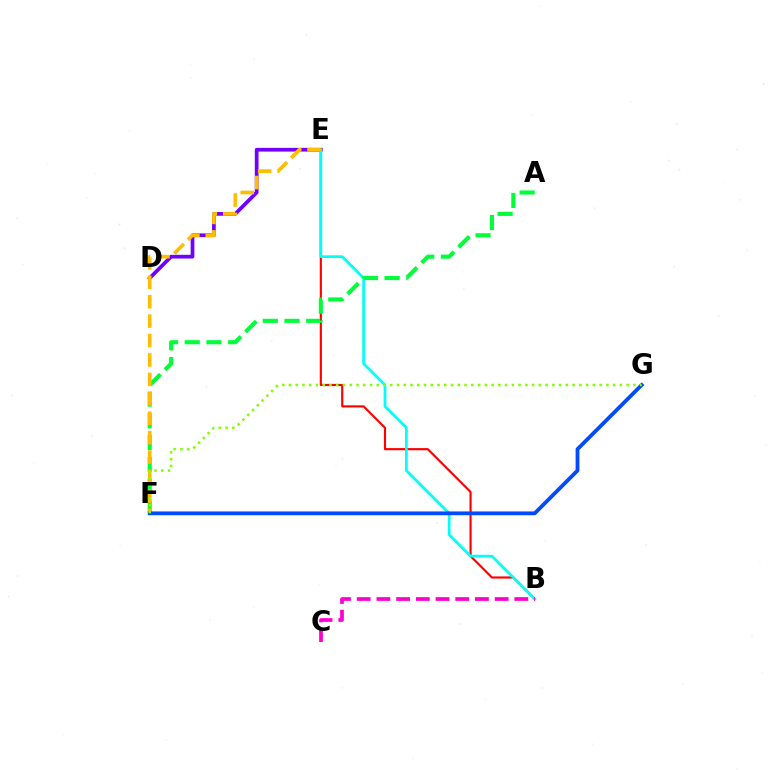{('B', 'E'): [{'color': '#ff0000', 'line_style': 'solid', 'thickness': 1.55}, {'color': '#00fff6', 'line_style': 'solid', 'thickness': 1.97}], ('D', 'E'): [{'color': '#7200ff', 'line_style': 'solid', 'thickness': 2.68}], ('A', 'F'): [{'color': '#00ff39', 'line_style': 'dashed', 'thickness': 2.95}], ('E', 'F'): [{'color': '#ffbd00', 'line_style': 'dashed', 'thickness': 2.64}], ('B', 'C'): [{'color': '#ff00cf', 'line_style': 'dashed', 'thickness': 2.68}], ('F', 'G'): [{'color': '#004bff', 'line_style': 'solid', 'thickness': 2.73}, {'color': '#84ff00', 'line_style': 'dotted', 'thickness': 1.84}]}